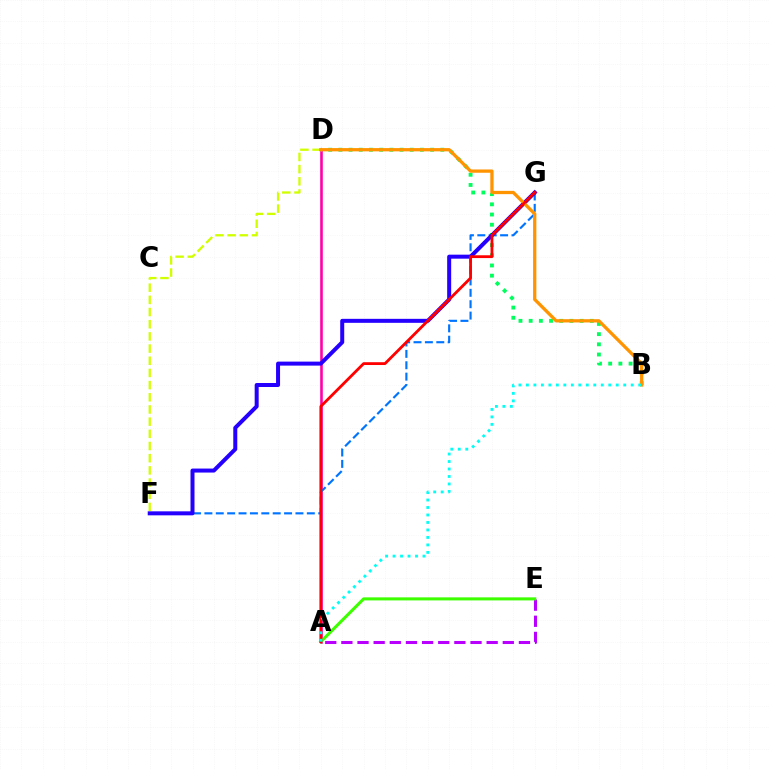{('D', 'F'): [{'color': '#d1ff00', 'line_style': 'dashed', 'thickness': 1.65}], ('A', 'E'): [{'color': '#b900ff', 'line_style': 'dashed', 'thickness': 2.19}, {'color': '#3dff00', 'line_style': 'solid', 'thickness': 2.19}], ('A', 'D'): [{'color': '#ff00ac', 'line_style': 'solid', 'thickness': 1.87}], ('F', 'G'): [{'color': '#0074ff', 'line_style': 'dashed', 'thickness': 1.55}, {'color': '#2500ff', 'line_style': 'solid', 'thickness': 2.88}], ('B', 'D'): [{'color': '#00ff5c', 'line_style': 'dotted', 'thickness': 2.77}, {'color': '#ff9400', 'line_style': 'solid', 'thickness': 2.36}], ('A', 'G'): [{'color': '#ff0000', 'line_style': 'solid', 'thickness': 2.02}], ('A', 'B'): [{'color': '#00fff6', 'line_style': 'dotted', 'thickness': 2.03}]}